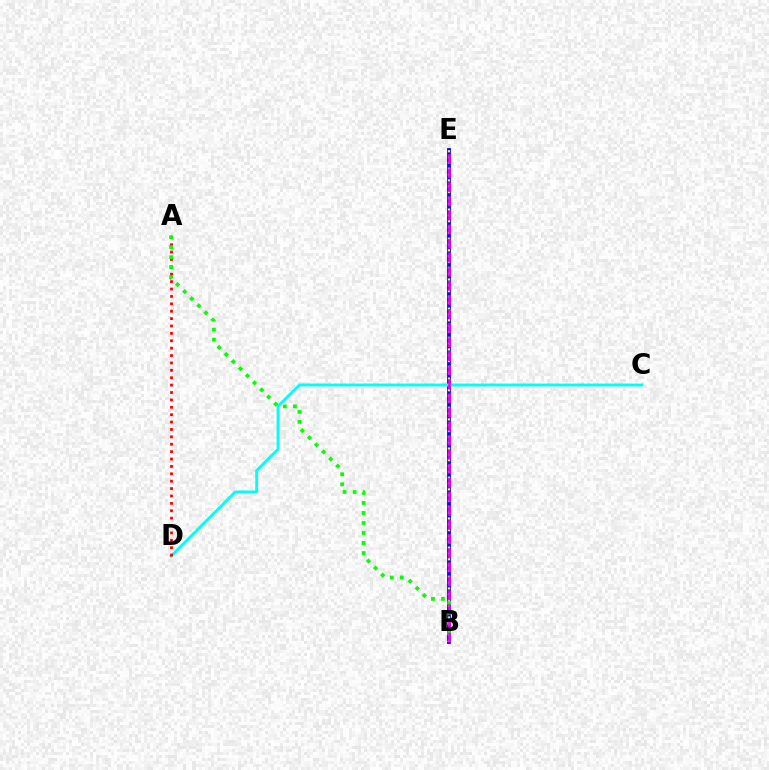{('B', 'E'): [{'color': '#0010ff', 'line_style': 'solid', 'thickness': 2.78}, {'color': '#fcf500', 'line_style': 'dotted', 'thickness': 1.58}, {'color': '#ee00ff', 'line_style': 'dashed', 'thickness': 1.91}], ('C', 'D'): [{'color': '#00fff6', 'line_style': 'solid', 'thickness': 2.06}], ('A', 'D'): [{'color': '#ff0000', 'line_style': 'dotted', 'thickness': 2.01}], ('A', 'B'): [{'color': '#08ff00', 'line_style': 'dotted', 'thickness': 2.72}]}